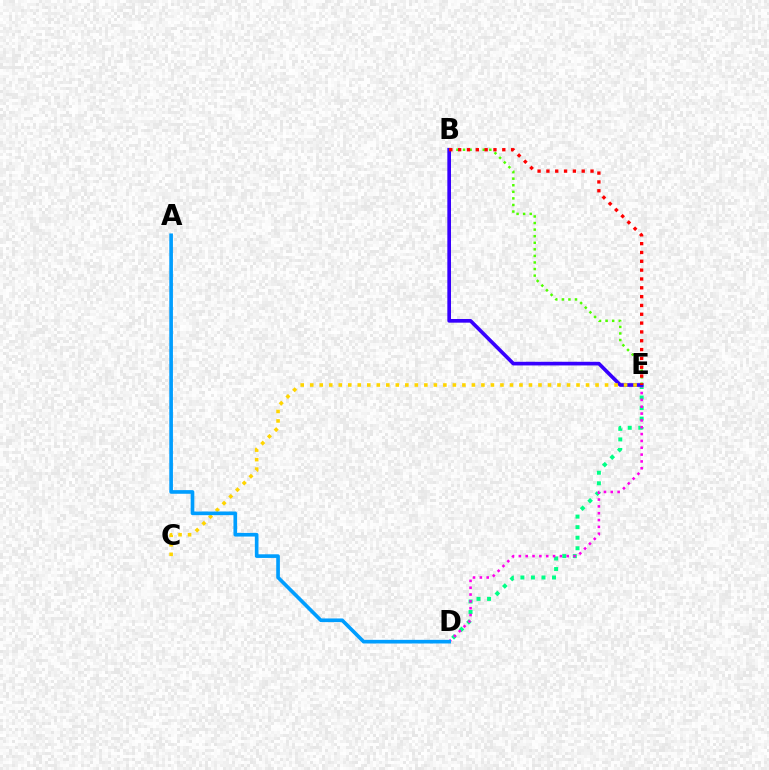{('D', 'E'): [{'color': '#00ff86', 'line_style': 'dotted', 'thickness': 2.87}, {'color': '#ff00ed', 'line_style': 'dotted', 'thickness': 1.86}], ('B', 'E'): [{'color': '#3700ff', 'line_style': 'solid', 'thickness': 2.64}, {'color': '#4fff00', 'line_style': 'dotted', 'thickness': 1.79}, {'color': '#ff0000', 'line_style': 'dotted', 'thickness': 2.4}], ('C', 'E'): [{'color': '#ffd500', 'line_style': 'dotted', 'thickness': 2.58}], ('A', 'D'): [{'color': '#009eff', 'line_style': 'solid', 'thickness': 2.63}]}